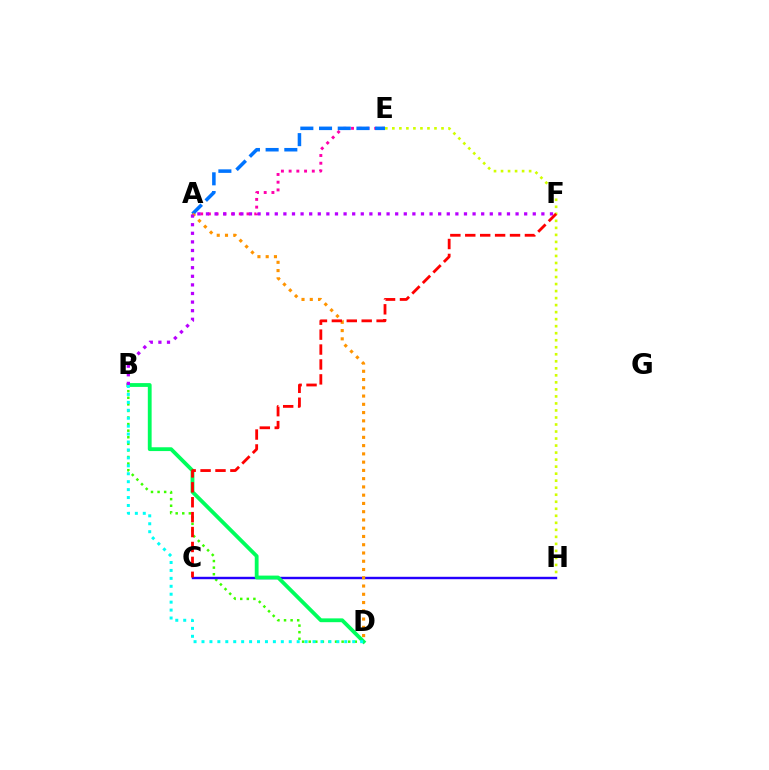{('B', 'D'): [{'color': '#3dff00', 'line_style': 'dotted', 'thickness': 1.79}, {'color': '#00ff5c', 'line_style': 'solid', 'thickness': 2.74}, {'color': '#00fff6', 'line_style': 'dotted', 'thickness': 2.16}], ('A', 'E'): [{'color': '#ff00ac', 'line_style': 'dotted', 'thickness': 2.1}, {'color': '#0074ff', 'line_style': 'dashed', 'thickness': 2.54}], ('C', 'H'): [{'color': '#2500ff', 'line_style': 'solid', 'thickness': 1.74}], ('A', 'D'): [{'color': '#ff9400', 'line_style': 'dotted', 'thickness': 2.24}], ('B', 'F'): [{'color': '#b900ff', 'line_style': 'dotted', 'thickness': 2.34}], ('E', 'H'): [{'color': '#d1ff00', 'line_style': 'dotted', 'thickness': 1.91}], ('C', 'F'): [{'color': '#ff0000', 'line_style': 'dashed', 'thickness': 2.03}]}